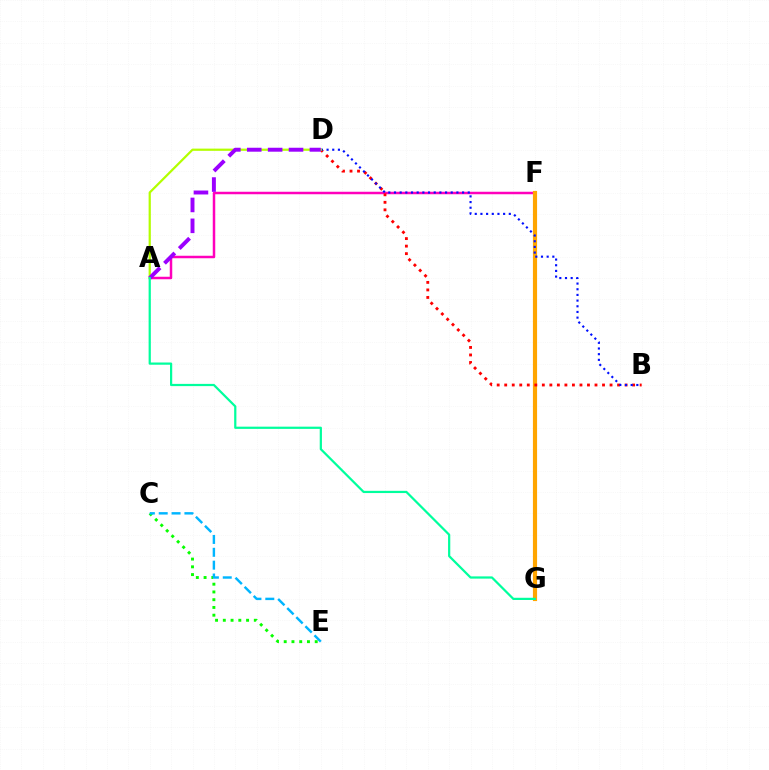{('C', 'E'): [{'color': '#08ff00', 'line_style': 'dotted', 'thickness': 2.11}, {'color': '#00b5ff', 'line_style': 'dashed', 'thickness': 1.75}], ('A', 'F'): [{'color': '#ff00bd', 'line_style': 'solid', 'thickness': 1.8}], ('F', 'G'): [{'color': '#ffa500', 'line_style': 'solid', 'thickness': 2.99}], ('B', 'D'): [{'color': '#ff0000', 'line_style': 'dotted', 'thickness': 2.04}, {'color': '#0010ff', 'line_style': 'dotted', 'thickness': 1.54}], ('A', 'D'): [{'color': '#b3ff00', 'line_style': 'solid', 'thickness': 1.6}, {'color': '#9b00ff', 'line_style': 'dashed', 'thickness': 2.84}], ('A', 'G'): [{'color': '#00ff9d', 'line_style': 'solid', 'thickness': 1.6}]}